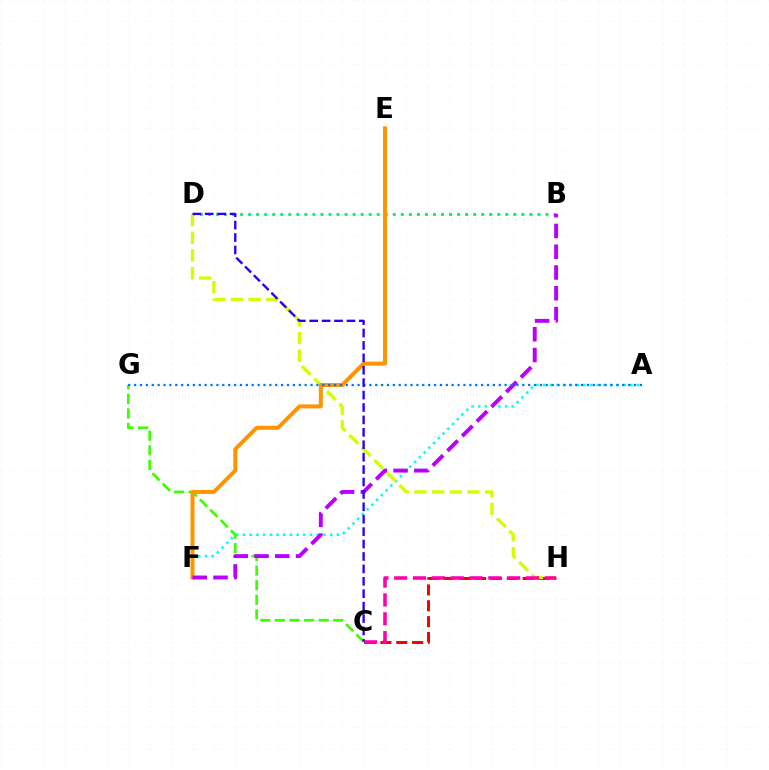{('A', 'F'): [{'color': '#00fff6', 'line_style': 'dotted', 'thickness': 1.82}], ('C', 'H'): [{'color': '#ff0000', 'line_style': 'dashed', 'thickness': 2.16}, {'color': '#ff00ac', 'line_style': 'dashed', 'thickness': 2.56}], ('B', 'D'): [{'color': '#00ff5c', 'line_style': 'dotted', 'thickness': 2.18}], ('C', 'G'): [{'color': '#3dff00', 'line_style': 'dashed', 'thickness': 1.98}], ('D', 'H'): [{'color': '#d1ff00', 'line_style': 'dashed', 'thickness': 2.4}], ('E', 'F'): [{'color': '#ff9400', 'line_style': 'solid', 'thickness': 2.87}], ('B', 'F'): [{'color': '#b900ff', 'line_style': 'dashed', 'thickness': 2.82}], ('A', 'G'): [{'color': '#0074ff', 'line_style': 'dotted', 'thickness': 1.6}], ('C', 'D'): [{'color': '#2500ff', 'line_style': 'dashed', 'thickness': 1.69}]}